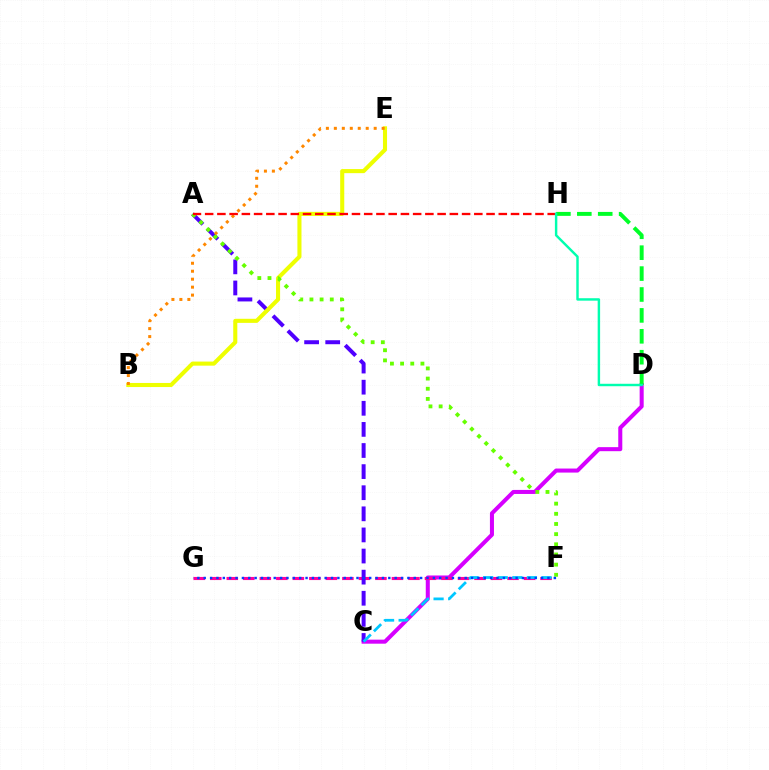{('C', 'D'): [{'color': '#d600ff', 'line_style': 'solid', 'thickness': 2.91}], ('F', 'G'): [{'color': '#ff00a0', 'line_style': 'dashed', 'thickness': 2.24}, {'color': '#003fff', 'line_style': 'dotted', 'thickness': 1.73}], ('A', 'C'): [{'color': '#4f00ff', 'line_style': 'dashed', 'thickness': 2.87}], ('C', 'F'): [{'color': '#00c7ff', 'line_style': 'dashed', 'thickness': 1.98}], ('B', 'E'): [{'color': '#eeff00', 'line_style': 'solid', 'thickness': 2.94}, {'color': '#ff8800', 'line_style': 'dotted', 'thickness': 2.16}], ('A', 'F'): [{'color': '#66ff00', 'line_style': 'dotted', 'thickness': 2.76}], ('A', 'H'): [{'color': '#ff0000', 'line_style': 'dashed', 'thickness': 1.66}], ('D', 'H'): [{'color': '#00ff27', 'line_style': 'dashed', 'thickness': 2.84}, {'color': '#00ffaf', 'line_style': 'solid', 'thickness': 1.76}]}